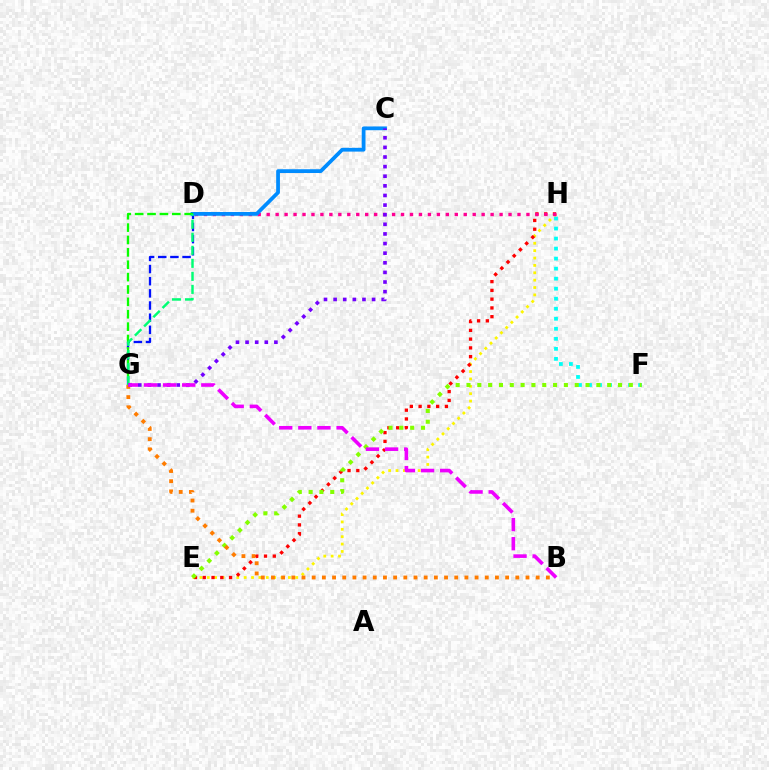{('D', 'G'): [{'color': '#0010ff', 'line_style': 'dashed', 'thickness': 1.65}, {'color': '#08ff00', 'line_style': 'dashed', 'thickness': 1.68}, {'color': '#00ff74', 'line_style': 'dashed', 'thickness': 1.77}], ('F', 'H'): [{'color': '#00fff6', 'line_style': 'dotted', 'thickness': 2.72}], ('E', 'H'): [{'color': '#fcf500', 'line_style': 'dotted', 'thickness': 2.0}, {'color': '#ff0000', 'line_style': 'dotted', 'thickness': 2.38}], ('E', 'F'): [{'color': '#84ff00', 'line_style': 'dotted', 'thickness': 2.94}], ('D', 'H'): [{'color': '#ff0094', 'line_style': 'dotted', 'thickness': 2.43}], ('B', 'G'): [{'color': '#ff7c00', 'line_style': 'dotted', 'thickness': 2.77}, {'color': '#ee00ff', 'line_style': 'dashed', 'thickness': 2.6}], ('C', 'D'): [{'color': '#008cff', 'line_style': 'solid', 'thickness': 2.71}], ('C', 'G'): [{'color': '#7200ff', 'line_style': 'dotted', 'thickness': 2.61}]}